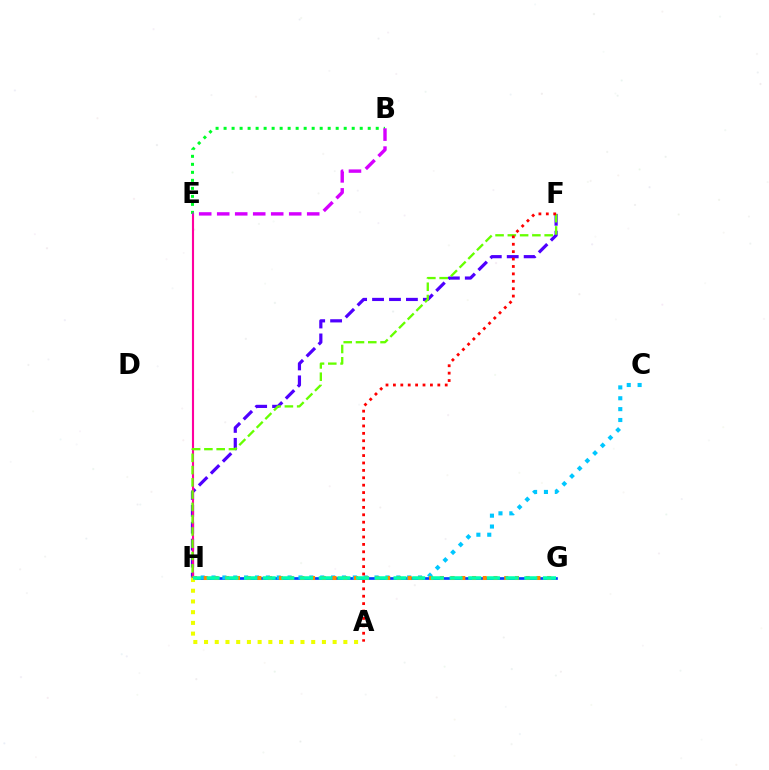{('G', 'H'): [{'color': '#003fff', 'line_style': 'solid', 'thickness': 1.93}, {'color': '#ff8800', 'line_style': 'dotted', 'thickness': 2.92}, {'color': '#00ffaf', 'line_style': 'dashed', 'thickness': 2.54}], ('F', 'H'): [{'color': '#4f00ff', 'line_style': 'dashed', 'thickness': 2.3}, {'color': '#66ff00', 'line_style': 'dashed', 'thickness': 1.67}], ('C', 'H'): [{'color': '#00c7ff', 'line_style': 'dotted', 'thickness': 2.95}], ('E', 'H'): [{'color': '#ff00a0', 'line_style': 'solid', 'thickness': 1.53}], ('B', 'E'): [{'color': '#00ff27', 'line_style': 'dotted', 'thickness': 2.18}, {'color': '#d600ff', 'line_style': 'dashed', 'thickness': 2.45}], ('A', 'H'): [{'color': '#eeff00', 'line_style': 'dotted', 'thickness': 2.91}], ('A', 'F'): [{'color': '#ff0000', 'line_style': 'dotted', 'thickness': 2.01}]}